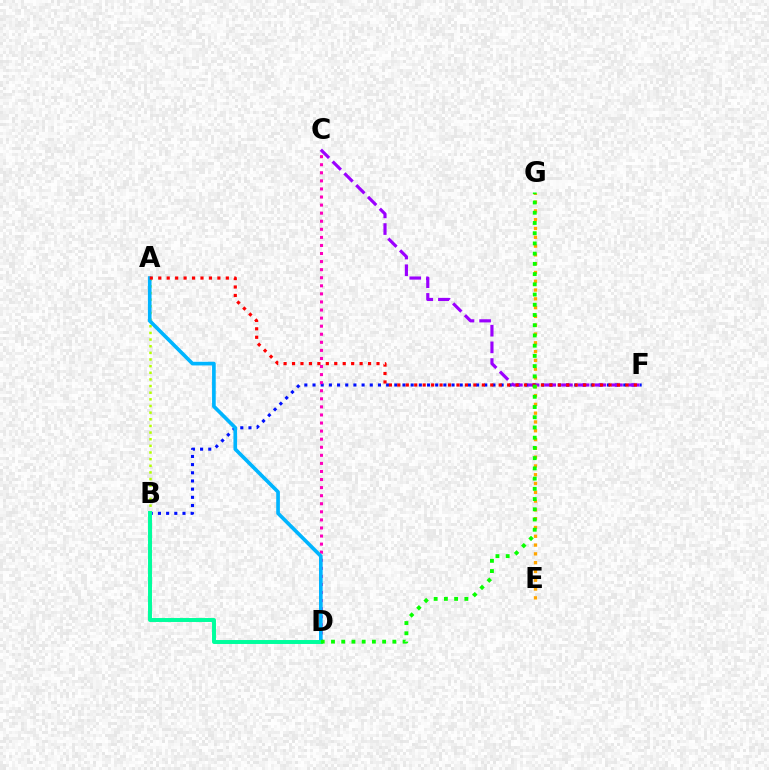{('B', 'F'): [{'color': '#0010ff', 'line_style': 'dotted', 'thickness': 2.22}], ('C', 'F'): [{'color': '#9b00ff', 'line_style': 'dashed', 'thickness': 2.27}], ('A', 'B'): [{'color': '#b3ff00', 'line_style': 'dotted', 'thickness': 1.81}], ('C', 'D'): [{'color': '#ff00bd', 'line_style': 'dotted', 'thickness': 2.19}], ('A', 'D'): [{'color': '#00b5ff', 'line_style': 'solid', 'thickness': 2.63}], ('E', 'G'): [{'color': '#ffa500', 'line_style': 'dotted', 'thickness': 2.39}], ('A', 'F'): [{'color': '#ff0000', 'line_style': 'dotted', 'thickness': 2.29}], ('B', 'D'): [{'color': '#00ff9d', 'line_style': 'solid', 'thickness': 2.85}], ('D', 'G'): [{'color': '#08ff00', 'line_style': 'dotted', 'thickness': 2.78}]}